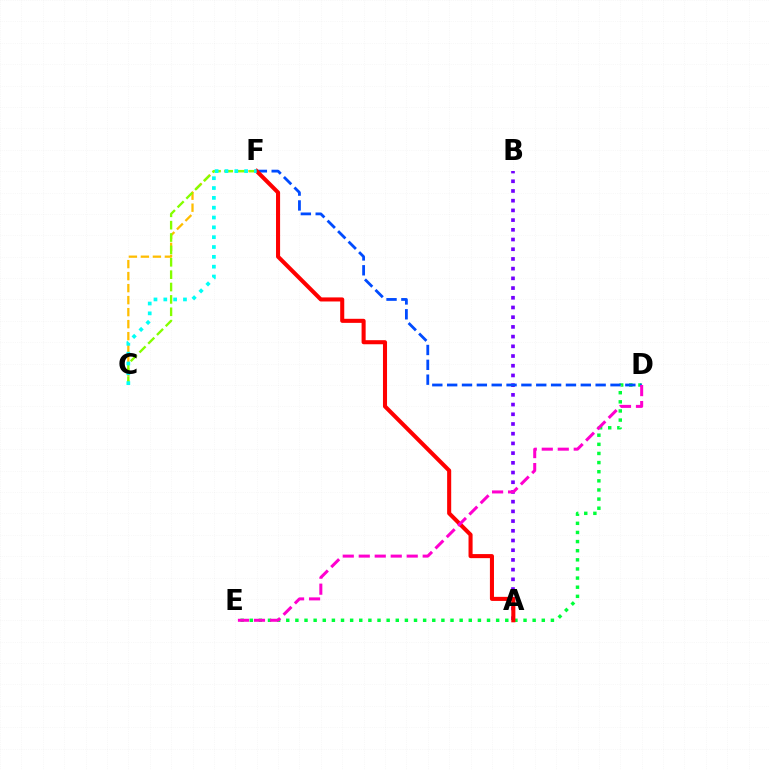{('C', 'F'): [{'color': '#ffbd00', 'line_style': 'dashed', 'thickness': 1.63}, {'color': '#84ff00', 'line_style': 'dashed', 'thickness': 1.68}, {'color': '#00fff6', 'line_style': 'dotted', 'thickness': 2.67}], ('D', 'E'): [{'color': '#00ff39', 'line_style': 'dotted', 'thickness': 2.48}, {'color': '#ff00cf', 'line_style': 'dashed', 'thickness': 2.17}], ('A', 'B'): [{'color': '#7200ff', 'line_style': 'dotted', 'thickness': 2.64}], ('D', 'F'): [{'color': '#004bff', 'line_style': 'dashed', 'thickness': 2.02}], ('A', 'F'): [{'color': '#ff0000', 'line_style': 'solid', 'thickness': 2.93}]}